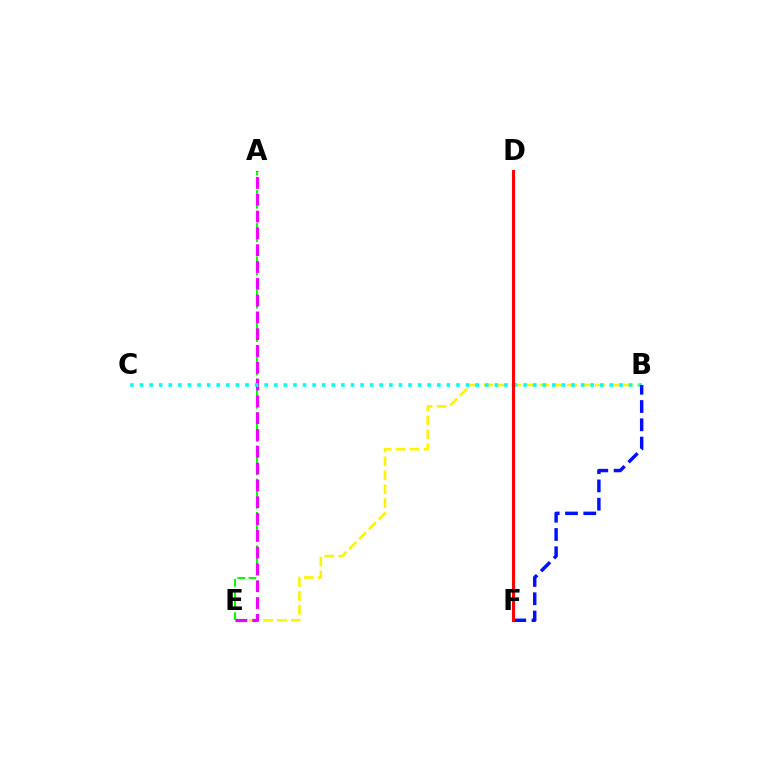{('B', 'E'): [{'color': '#fcf500', 'line_style': 'dashed', 'thickness': 1.89}], ('A', 'E'): [{'color': '#08ff00', 'line_style': 'dashed', 'thickness': 1.51}, {'color': '#ee00ff', 'line_style': 'dashed', 'thickness': 2.28}], ('B', 'C'): [{'color': '#00fff6', 'line_style': 'dotted', 'thickness': 2.61}], ('B', 'F'): [{'color': '#0010ff', 'line_style': 'dashed', 'thickness': 2.48}], ('D', 'F'): [{'color': '#ff0000', 'line_style': 'solid', 'thickness': 2.23}]}